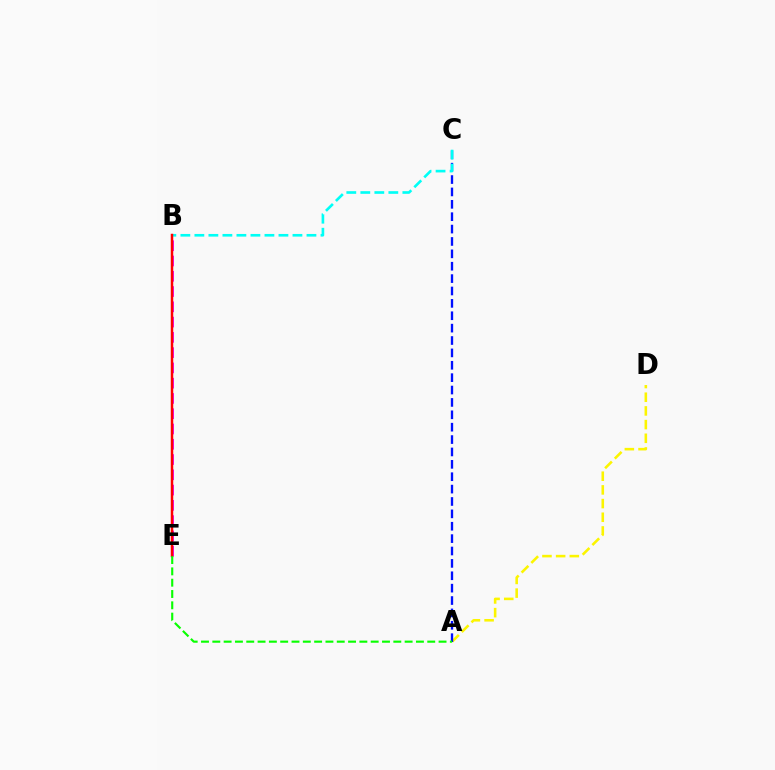{('B', 'E'): [{'color': '#ee00ff', 'line_style': 'dashed', 'thickness': 2.07}, {'color': '#ff0000', 'line_style': 'solid', 'thickness': 1.78}], ('A', 'D'): [{'color': '#fcf500', 'line_style': 'dashed', 'thickness': 1.86}], ('A', 'C'): [{'color': '#0010ff', 'line_style': 'dashed', 'thickness': 1.68}], ('B', 'C'): [{'color': '#00fff6', 'line_style': 'dashed', 'thickness': 1.9}], ('A', 'E'): [{'color': '#08ff00', 'line_style': 'dashed', 'thickness': 1.54}]}